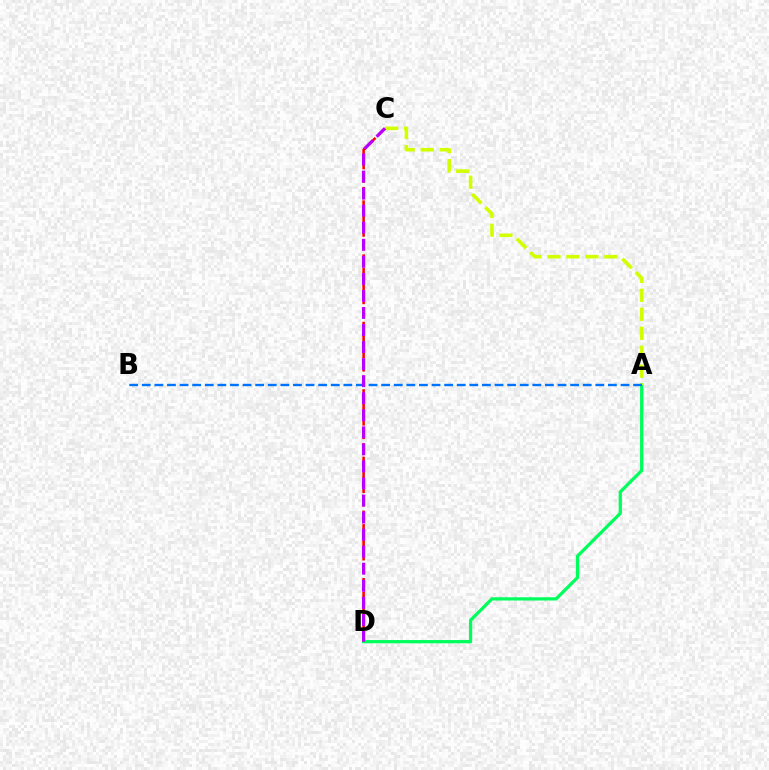{('A', 'D'): [{'color': '#00ff5c', 'line_style': 'solid', 'thickness': 2.34}], ('A', 'C'): [{'color': '#d1ff00', 'line_style': 'dashed', 'thickness': 2.58}], ('A', 'B'): [{'color': '#0074ff', 'line_style': 'dashed', 'thickness': 1.71}], ('C', 'D'): [{'color': '#ff0000', 'line_style': 'dashed', 'thickness': 1.83}, {'color': '#b900ff', 'line_style': 'dashed', 'thickness': 2.32}]}